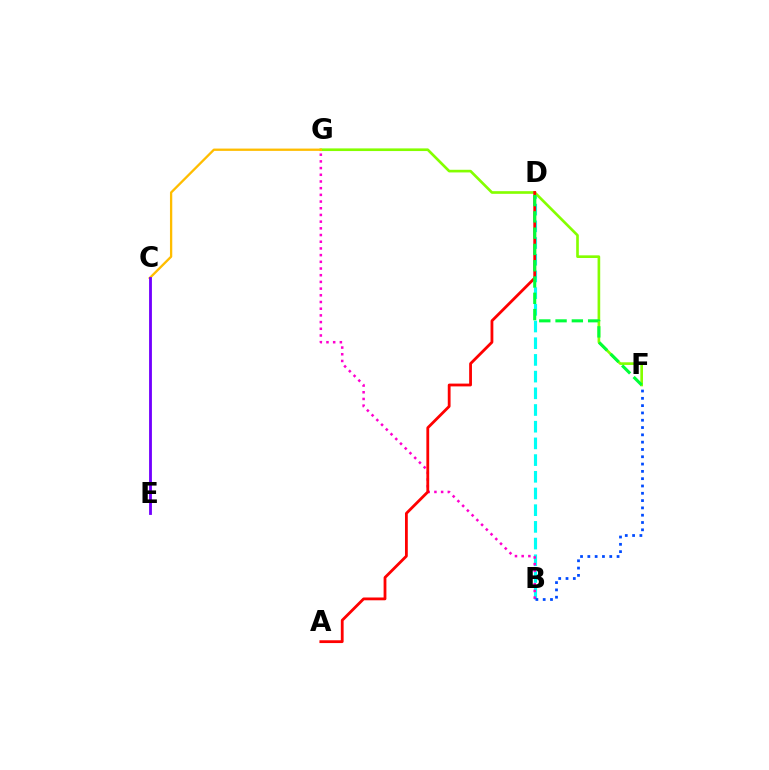{('B', 'D'): [{'color': '#00fff6', 'line_style': 'dashed', 'thickness': 2.27}], ('F', 'G'): [{'color': '#84ff00', 'line_style': 'solid', 'thickness': 1.91}], ('B', 'G'): [{'color': '#ff00cf', 'line_style': 'dotted', 'thickness': 1.82}], ('B', 'F'): [{'color': '#004bff', 'line_style': 'dotted', 'thickness': 1.98}], ('C', 'G'): [{'color': '#ffbd00', 'line_style': 'solid', 'thickness': 1.66}], ('A', 'D'): [{'color': '#ff0000', 'line_style': 'solid', 'thickness': 2.02}], ('D', 'F'): [{'color': '#00ff39', 'line_style': 'dashed', 'thickness': 2.21}], ('C', 'E'): [{'color': '#7200ff', 'line_style': 'solid', 'thickness': 2.04}]}